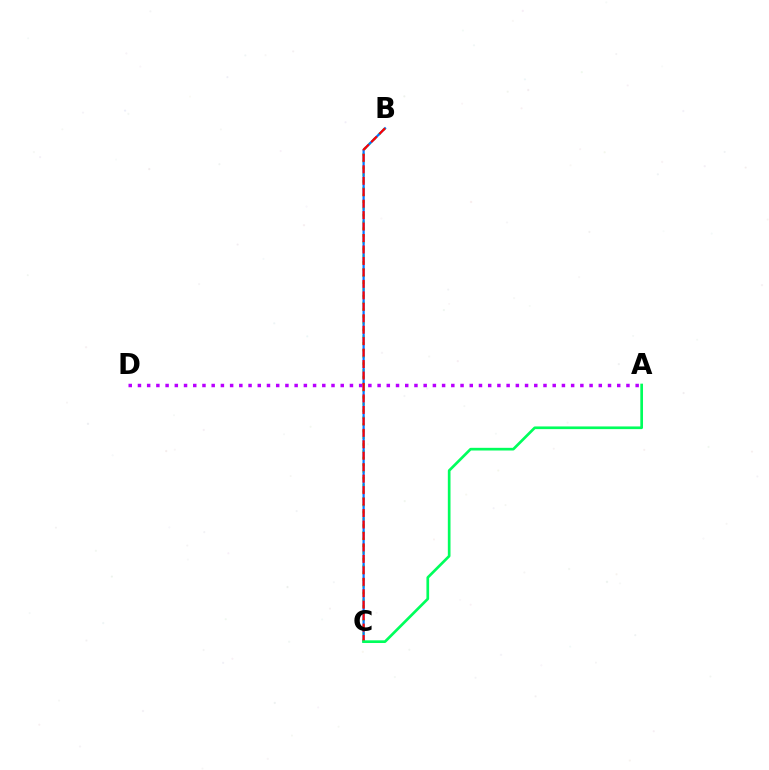{('B', 'C'): [{'color': '#d1ff00', 'line_style': 'dotted', 'thickness': 1.83}, {'color': '#0074ff', 'line_style': 'solid', 'thickness': 1.6}, {'color': '#ff0000', 'line_style': 'dashed', 'thickness': 1.56}], ('A', 'D'): [{'color': '#b900ff', 'line_style': 'dotted', 'thickness': 2.5}], ('A', 'C'): [{'color': '#00ff5c', 'line_style': 'solid', 'thickness': 1.93}]}